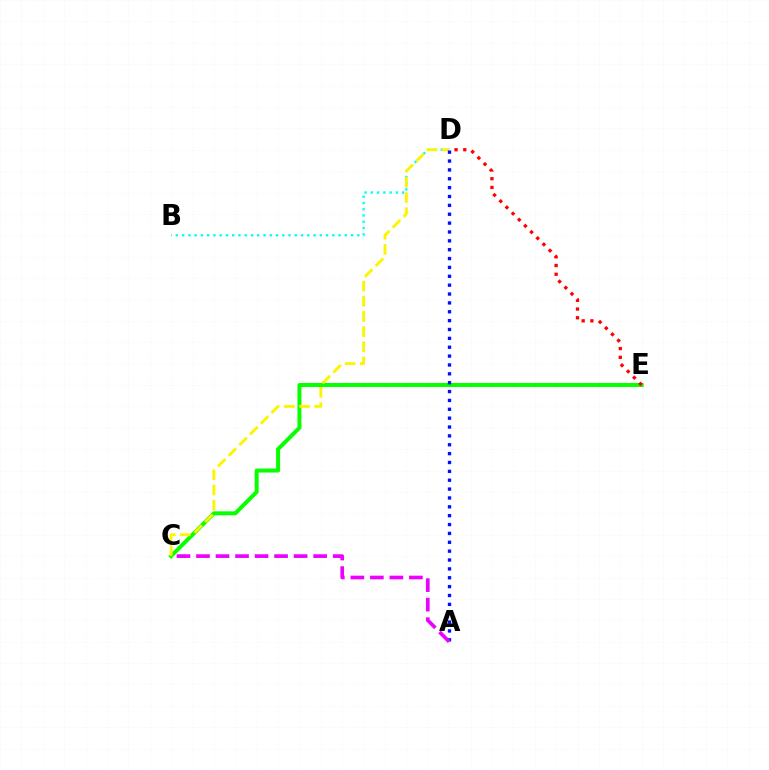{('C', 'E'): [{'color': '#08ff00', 'line_style': 'solid', 'thickness': 2.87}], ('D', 'E'): [{'color': '#ff0000', 'line_style': 'dotted', 'thickness': 2.37}], ('B', 'D'): [{'color': '#00fff6', 'line_style': 'dotted', 'thickness': 1.7}], ('C', 'D'): [{'color': '#fcf500', 'line_style': 'dashed', 'thickness': 2.06}], ('A', 'D'): [{'color': '#0010ff', 'line_style': 'dotted', 'thickness': 2.41}], ('A', 'C'): [{'color': '#ee00ff', 'line_style': 'dashed', 'thickness': 2.65}]}